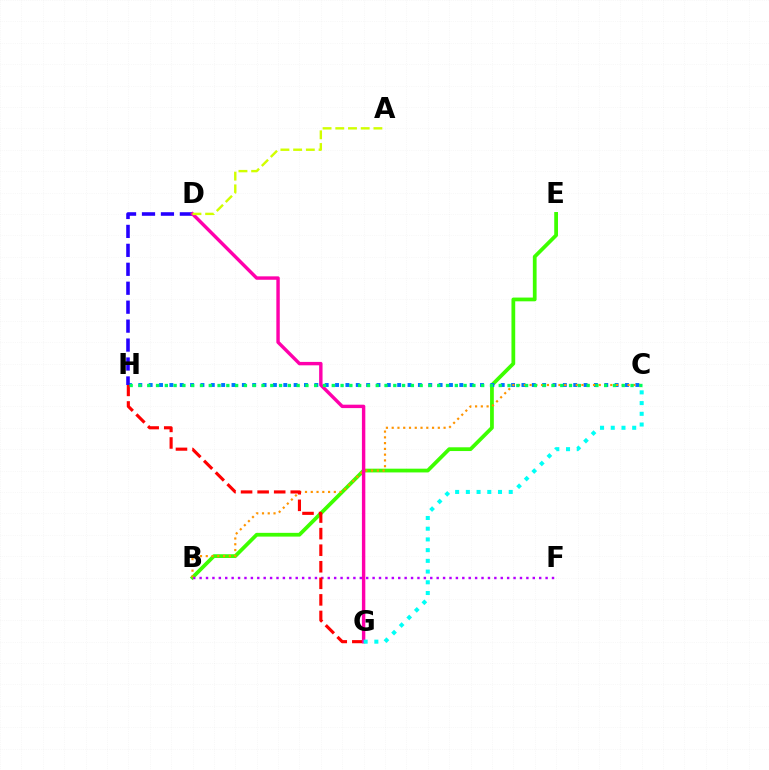{('B', 'E'): [{'color': '#3dff00', 'line_style': 'solid', 'thickness': 2.7}], ('B', 'F'): [{'color': '#b900ff', 'line_style': 'dotted', 'thickness': 1.74}], ('C', 'H'): [{'color': '#0074ff', 'line_style': 'dotted', 'thickness': 2.81}, {'color': '#00ff5c', 'line_style': 'dotted', 'thickness': 2.39}], ('D', 'H'): [{'color': '#2500ff', 'line_style': 'dashed', 'thickness': 2.57}], ('B', 'C'): [{'color': '#ff9400', 'line_style': 'dotted', 'thickness': 1.57}], ('G', 'H'): [{'color': '#ff0000', 'line_style': 'dashed', 'thickness': 2.25}], ('D', 'G'): [{'color': '#ff00ac', 'line_style': 'solid', 'thickness': 2.46}], ('C', 'G'): [{'color': '#00fff6', 'line_style': 'dotted', 'thickness': 2.91}], ('A', 'D'): [{'color': '#d1ff00', 'line_style': 'dashed', 'thickness': 1.73}]}